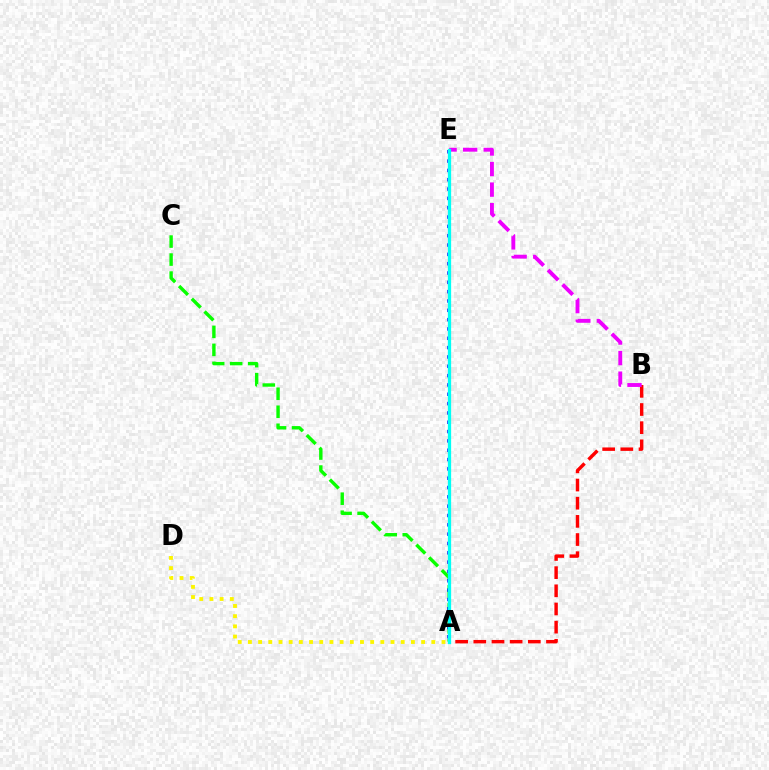{('A', 'B'): [{'color': '#ff0000', 'line_style': 'dashed', 'thickness': 2.47}], ('A', 'C'): [{'color': '#08ff00', 'line_style': 'dashed', 'thickness': 2.45}], ('B', 'E'): [{'color': '#ee00ff', 'line_style': 'dashed', 'thickness': 2.79}], ('A', 'D'): [{'color': '#fcf500', 'line_style': 'dotted', 'thickness': 2.77}], ('A', 'E'): [{'color': '#0010ff', 'line_style': 'dotted', 'thickness': 2.53}, {'color': '#00fff6', 'line_style': 'solid', 'thickness': 2.35}]}